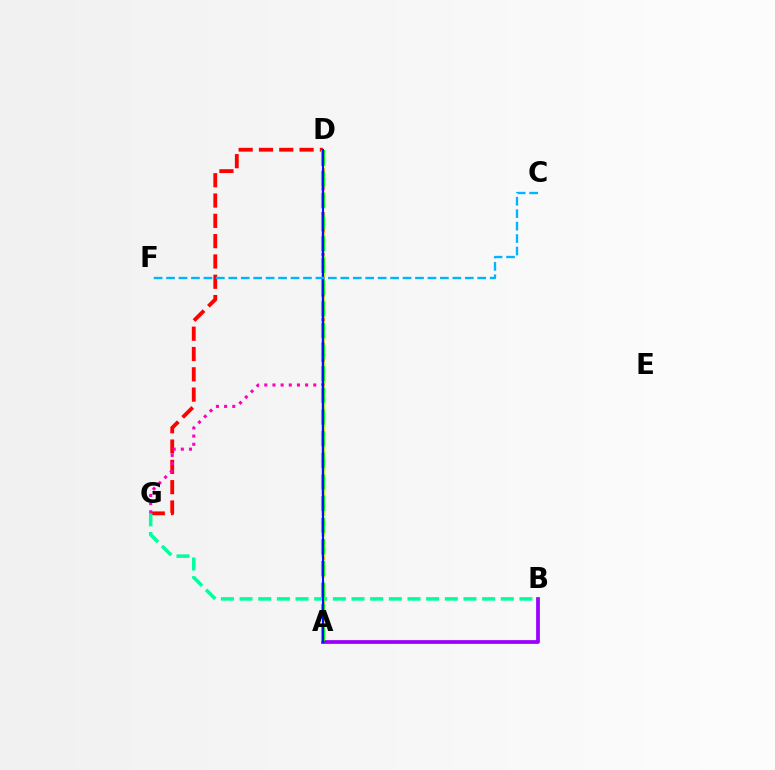{('A', 'B'): [{'color': '#9b00ff', 'line_style': 'solid', 'thickness': 2.69}], ('A', 'D'): [{'color': '#ffa500', 'line_style': 'dotted', 'thickness': 2.4}, {'color': '#b3ff00', 'line_style': 'dashed', 'thickness': 2.81}, {'color': '#08ff00', 'line_style': 'dashed', 'thickness': 2.94}, {'color': '#0010ff', 'line_style': 'solid', 'thickness': 1.51}], ('D', 'G'): [{'color': '#ff0000', 'line_style': 'dashed', 'thickness': 2.76}, {'color': '#ff00bd', 'line_style': 'dotted', 'thickness': 2.22}], ('B', 'G'): [{'color': '#00ff9d', 'line_style': 'dashed', 'thickness': 2.53}], ('C', 'F'): [{'color': '#00b5ff', 'line_style': 'dashed', 'thickness': 1.69}]}